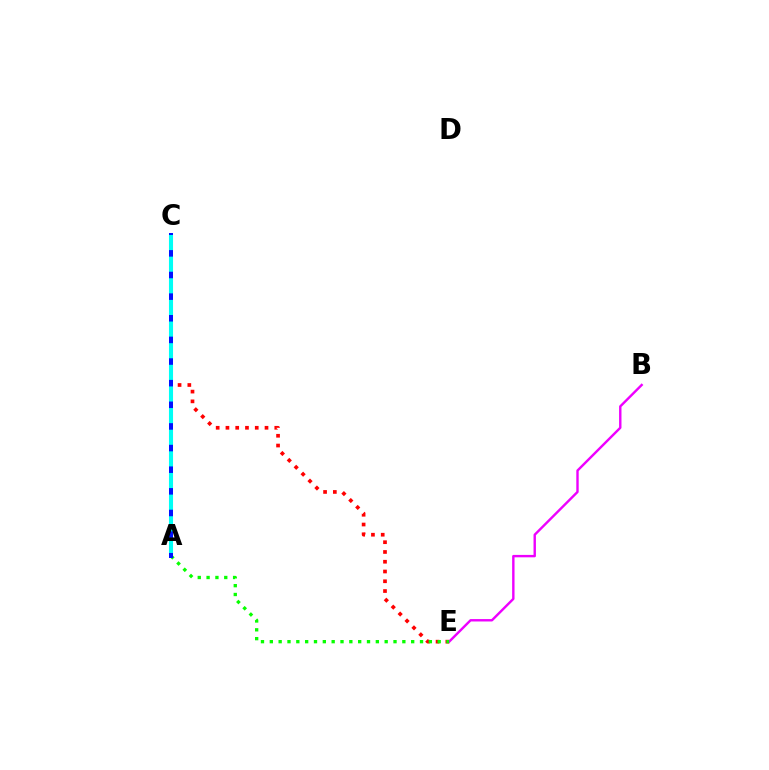{('A', 'C'): [{'color': '#fcf500', 'line_style': 'solid', 'thickness': 2.68}, {'color': '#0010ff', 'line_style': 'solid', 'thickness': 2.88}, {'color': '#00fff6', 'line_style': 'dashed', 'thickness': 2.94}], ('C', 'E'): [{'color': '#ff0000', 'line_style': 'dotted', 'thickness': 2.65}], ('B', 'E'): [{'color': '#ee00ff', 'line_style': 'solid', 'thickness': 1.73}], ('A', 'E'): [{'color': '#08ff00', 'line_style': 'dotted', 'thickness': 2.4}]}